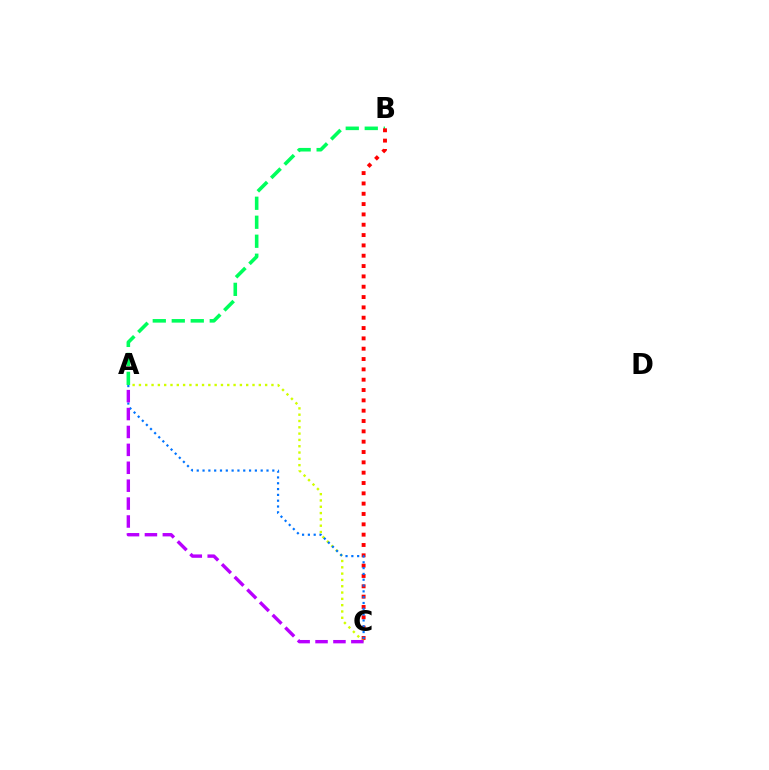{('A', 'B'): [{'color': '#00ff5c', 'line_style': 'dashed', 'thickness': 2.58}], ('B', 'C'): [{'color': '#ff0000', 'line_style': 'dotted', 'thickness': 2.81}], ('A', 'C'): [{'color': '#d1ff00', 'line_style': 'dotted', 'thickness': 1.71}, {'color': '#0074ff', 'line_style': 'dotted', 'thickness': 1.58}, {'color': '#b900ff', 'line_style': 'dashed', 'thickness': 2.43}]}